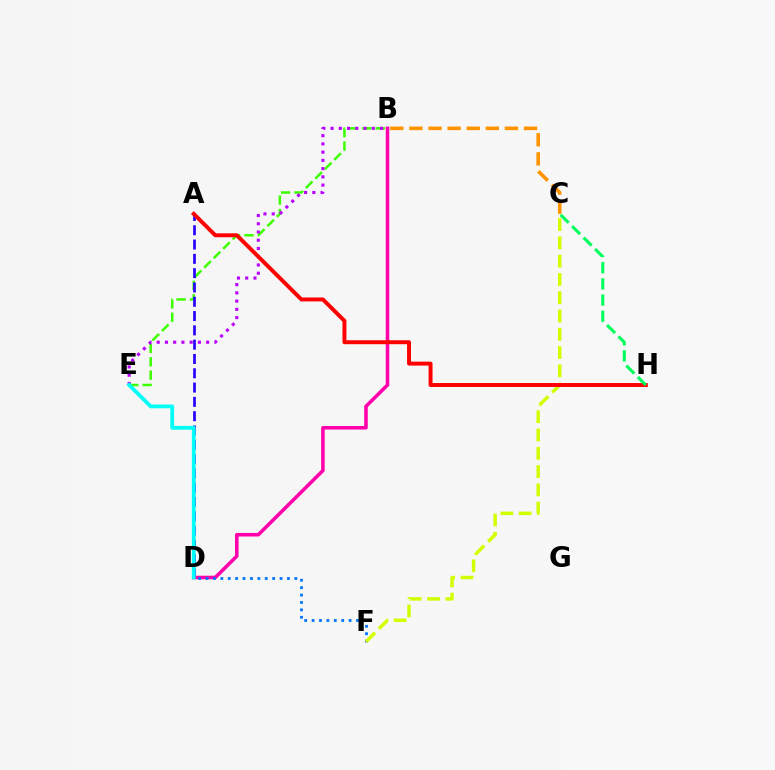{('B', 'C'): [{'color': '#ff9400', 'line_style': 'dashed', 'thickness': 2.6}], ('B', 'E'): [{'color': '#3dff00', 'line_style': 'dashed', 'thickness': 1.82}, {'color': '#b900ff', 'line_style': 'dotted', 'thickness': 2.24}], ('A', 'D'): [{'color': '#2500ff', 'line_style': 'dashed', 'thickness': 1.94}], ('B', 'D'): [{'color': '#ff00ac', 'line_style': 'solid', 'thickness': 2.55}], ('D', 'F'): [{'color': '#0074ff', 'line_style': 'dotted', 'thickness': 2.01}], ('D', 'E'): [{'color': '#00fff6', 'line_style': 'solid', 'thickness': 2.73}], ('C', 'F'): [{'color': '#d1ff00', 'line_style': 'dashed', 'thickness': 2.48}], ('A', 'H'): [{'color': '#ff0000', 'line_style': 'solid', 'thickness': 2.84}], ('C', 'H'): [{'color': '#00ff5c', 'line_style': 'dashed', 'thickness': 2.2}]}